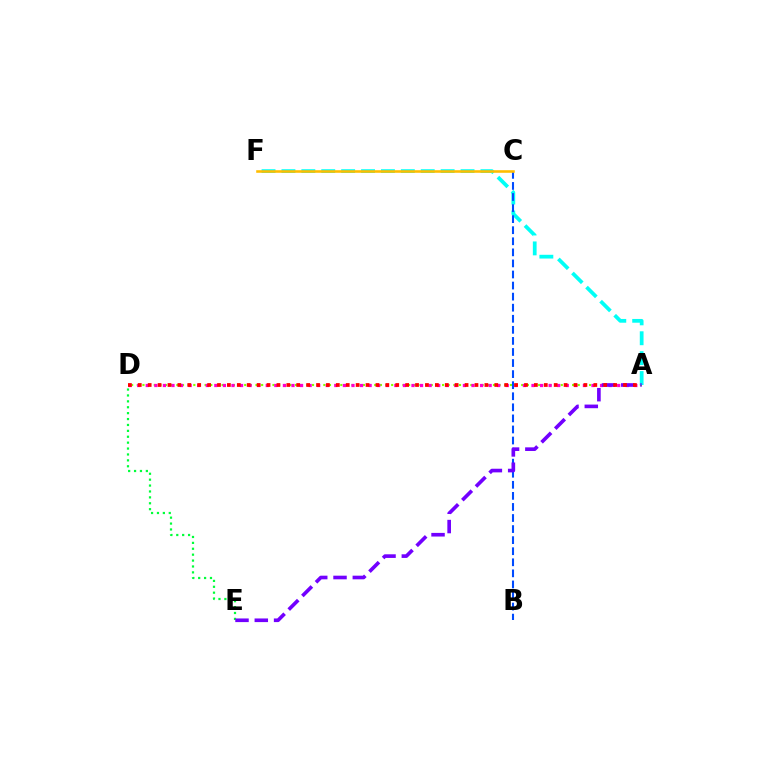{('A', 'D'): [{'color': '#84ff00', 'line_style': 'dotted', 'thickness': 1.54}, {'color': '#ff00cf', 'line_style': 'dotted', 'thickness': 2.33}, {'color': '#ff0000', 'line_style': 'dotted', 'thickness': 2.69}], ('A', 'F'): [{'color': '#00fff6', 'line_style': 'dashed', 'thickness': 2.7}], ('D', 'E'): [{'color': '#00ff39', 'line_style': 'dotted', 'thickness': 1.6}], ('B', 'C'): [{'color': '#004bff', 'line_style': 'dashed', 'thickness': 1.5}], ('C', 'F'): [{'color': '#ffbd00', 'line_style': 'solid', 'thickness': 1.86}], ('A', 'E'): [{'color': '#7200ff', 'line_style': 'dashed', 'thickness': 2.62}]}